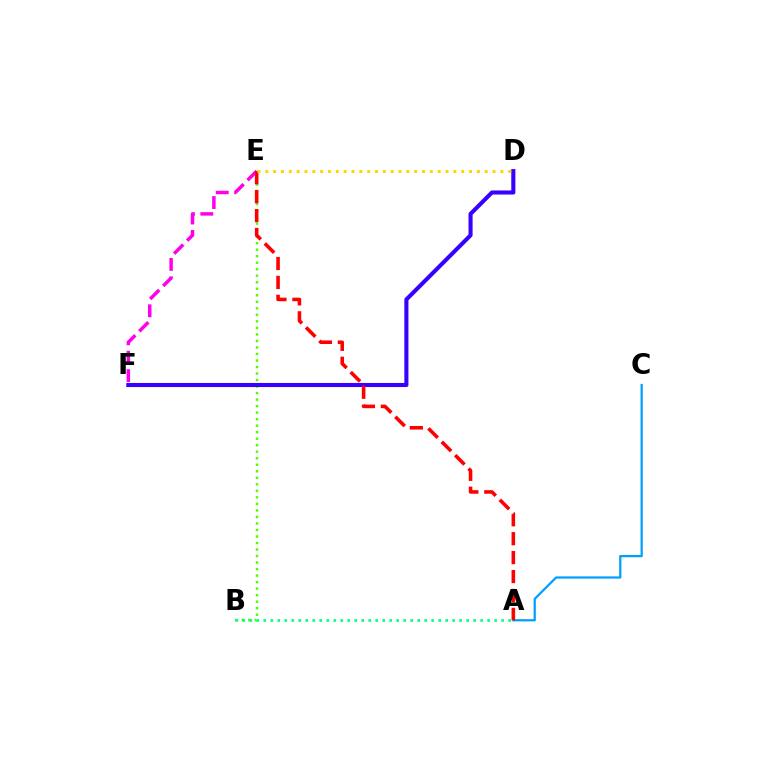{('B', 'E'): [{'color': '#4fff00', 'line_style': 'dotted', 'thickness': 1.77}], ('A', 'B'): [{'color': '#00ff86', 'line_style': 'dotted', 'thickness': 1.9}], ('E', 'F'): [{'color': '#ff00ed', 'line_style': 'dashed', 'thickness': 2.5}], ('A', 'C'): [{'color': '#009eff', 'line_style': 'solid', 'thickness': 1.61}], ('D', 'F'): [{'color': '#3700ff', 'line_style': 'solid', 'thickness': 2.94}], ('A', 'E'): [{'color': '#ff0000', 'line_style': 'dashed', 'thickness': 2.57}], ('D', 'E'): [{'color': '#ffd500', 'line_style': 'dotted', 'thickness': 2.13}]}